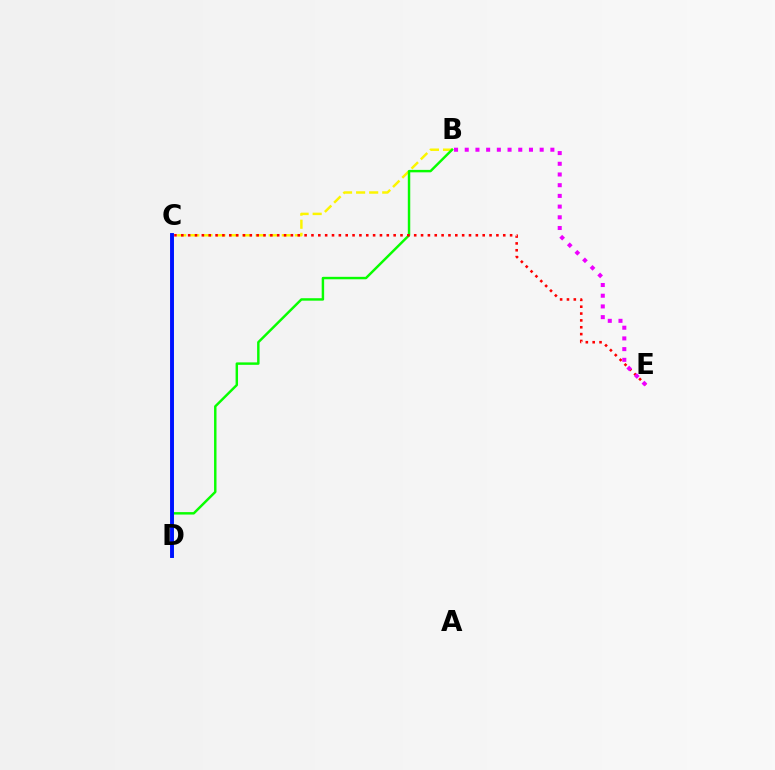{('B', 'C'): [{'color': '#fcf500', 'line_style': 'dashed', 'thickness': 1.78}], ('C', 'D'): [{'color': '#00fff6', 'line_style': 'solid', 'thickness': 2.0}, {'color': '#0010ff', 'line_style': 'solid', 'thickness': 2.81}], ('B', 'D'): [{'color': '#08ff00', 'line_style': 'solid', 'thickness': 1.76}], ('C', 'E'): [{'color': '#ff0000', 'line_style': 'dotted', 'thickness': 1.86}], ('B', 'E'): [{'color': '#ee00ff', 'line_style': 'dotted', 'thickness': 2.91}]}